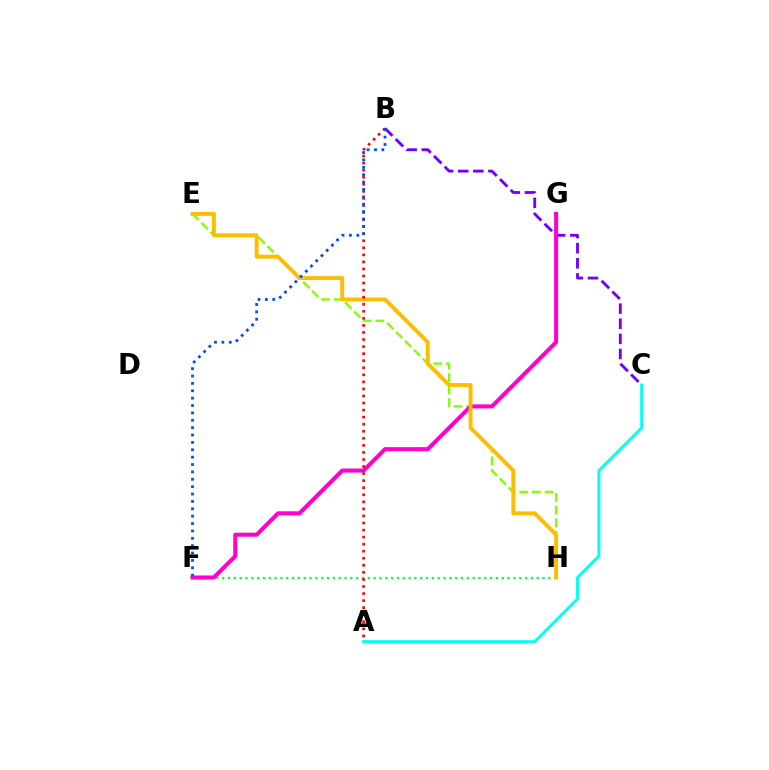{('F', 'H'): [{'color': '#00ff39', 'line_style': 'dotted', 'thickness': 1.58}], ('E', 'H'): [{'color': '#84ff00', 'line_style': 'dashed', 'thickness': 1.71}, {'color': '#ffbd00', 'line_style': 'solid', 'thickness': 2.84}], ('B', 'C'): [{'color': '#7200ff', 'line_style': 'dashed', 'thickness': 2.05}], ('F', 'G'): [{'color': '#ff00cf', 'line_style': 'solid', 'thickness': 2.92}], ('A', 'B'): [{'color': '#ff0000', 'line_style': 'dotted', 'thickness': 1.92}], ('B', 'F'): [{'color': '#004bff', 'line_style': 'dotted', 'thickness': 2.0}], ('A', 'C'): [{'color': '#00fff6', 'line_style': 'solid', 'thickness': 2.1}]}